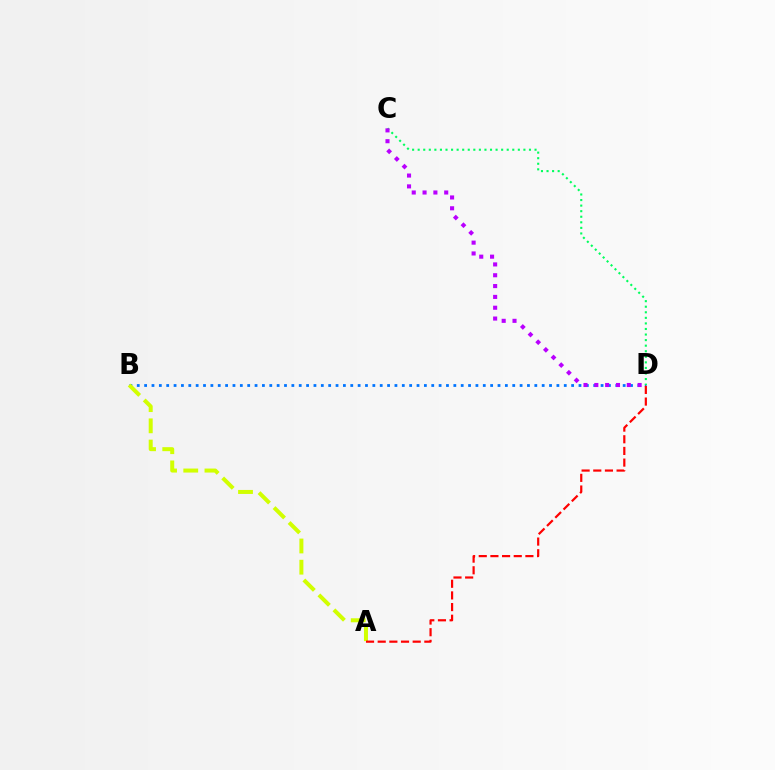{('B', 'D'): [{'color': '#0074ff', 'line_style': 'dotted', 'thickness': 2.0}], ('C', 'D'): [{'color': '#00ff5c', 'line_style': 'dotted', 'thickness': 1.51}, {'color': '#b900ff', 'line_style': 'dotted', 'thickness': 2.94}], ('A', 'B'): [{'color': '#d1ff00', 'line_style': 'dashed', 'thickness': 2.88}], ('A', 'D'): [{'color': '#ff0000', 'line_style': 'dashed', 'thickness': 1.58}]}